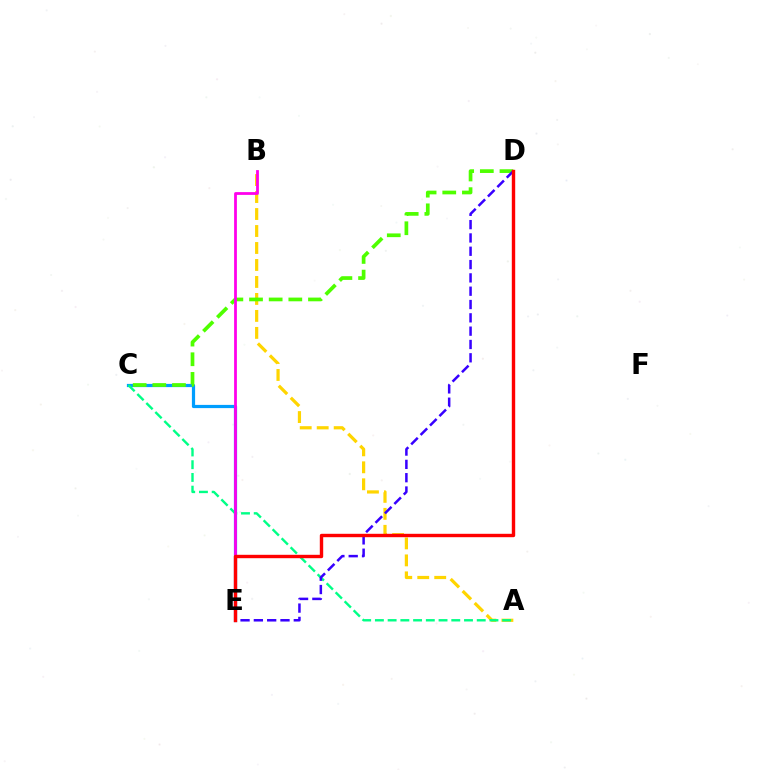{('A', 'B'): [{'color': '#ffd500', 'line_style': 'dashed', 'thickness': 2.31}], ('C', 'E'): [{'color': '#009eff', 'line_style': 'solid', 'thickness': 2.31}], ('A', 'C'): [{'color': '#00ff86', 'line_style': 'dashed', 'thickness': 1.73}], ('C', 'D'): [{'color': '#4fff00', 'line_style': 'dashed', 'thickness': 2.67}], ('B', 'E'): [{'color': '#ff00ed', 'line_style': 'solid', 'thickness': 2.0}], ('D', 'E'): [{'color': '#3700ff', 'line_style': 'dashed', 'thickness': 1.81}, {'color': '#ff0000', 'line_style': 'solid', 'thickness': 2.45}]}